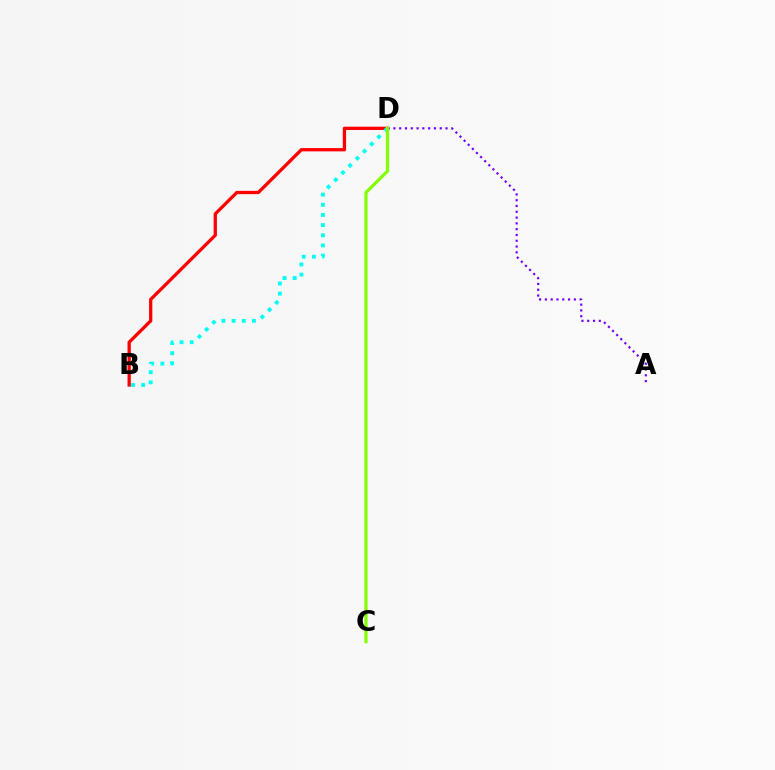{('B', 'D'): [{'color': '#ff0000', 'line_style': 'solid', 'thickness': 2.37}, {'color': '#00fff6', 'line_style': 'dotted', 'thickness': 2.76}], ('A', 'D'): [{'color': '#7200ff', 'line_style': 'dotted', 'thickness': 1.57}], ('C', 'D'): [{'color': '#84ff00', 'line_style': 'solid', 'thickness': 2.33}]}